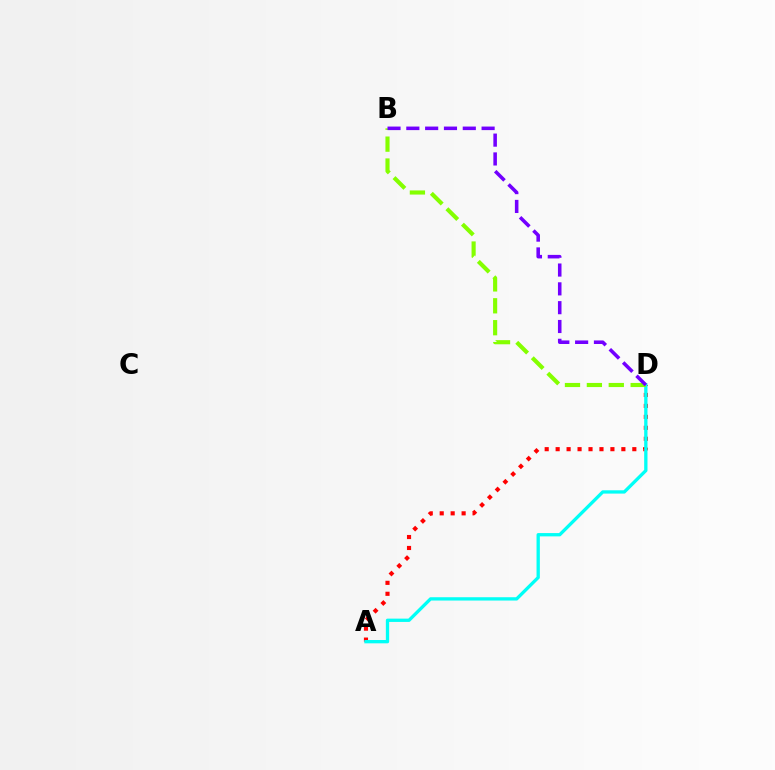{('A', 'D'): [{'color': '#ff0000', 'line_style': 'dotted', 'thickness': 2.98}, {'color': '#00fff6', 'line_style': 'solid', 'thickness': 2.38}], ('B', 'D'): [{'color': '#84ff00', 'line_style': 'dashed', 'thickness': 2.98}, {'color': '#7200ff', 'line_style': 'dashed', 'thickness': 2.56}]}